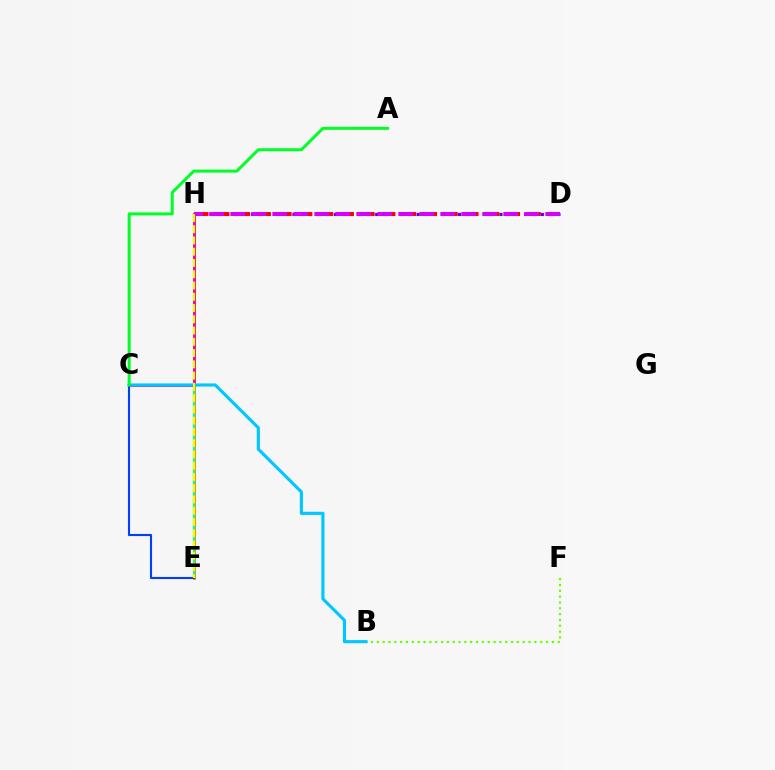{('D', 'H'): [{'color': '#4f00ff', 'line_style': 'dotted', 'thickness': 2.25}, {'color': '#ff0000', 'line_style': 'dashed', 'thickness': 2.82}, {'color': '#d600ff', 'line_style': 'dashed', 'thickness': 2.85}], ('E', 'H'): [{'color': '#ff8800', 'line_style': 'solid', 'thickness': 2.17}, {'color': '#00ffaf', 'line_style': 'solid', 'thickness': 1.61}, {'color': '#eeff00', 'line_style': 'dashed', 'thickness': 1.53}], ('B', 'F'): [{'color': '#66ff00', 'line_style': 'dotted', 'thickness': 1.59}], ('C', 'H'): [{'color': '#ff00a0', 'line_style': 'solid', 'thickness': 2.01}], ('B', 'C'): [{'color': '#00c7ff', 'line_style': 'solid', 'thickness': 2.26}], ('C', 'E'): [{'color': '#003fff', 'line_style': 'solid', 'thickness': 1.52}], ('A', 'C'): [{'color': '#00ff27', 'line_style': 'solid', 'thickness': 2.16}]}